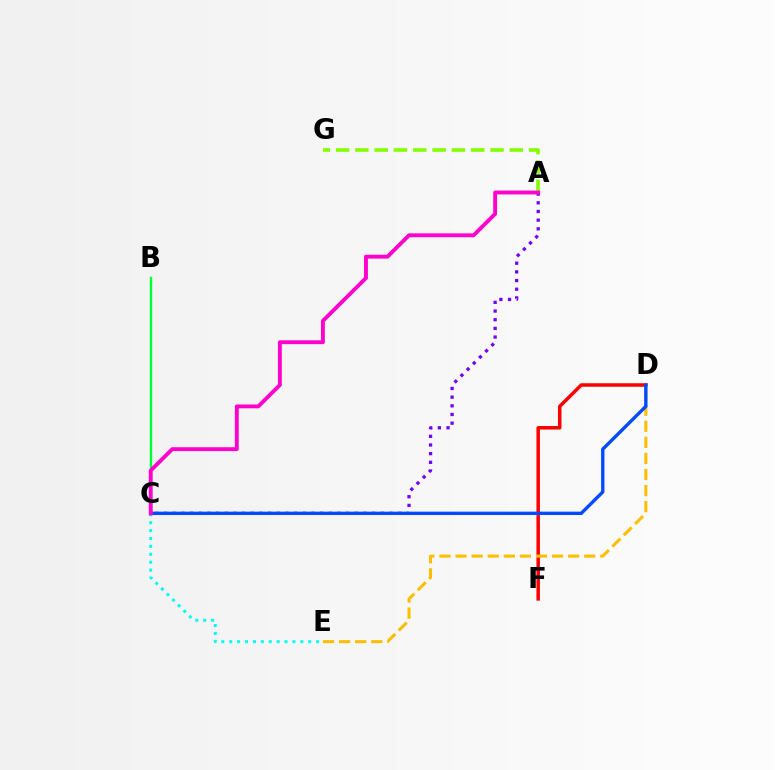{('A', 'G'): [{'color': '#84ff00', 'line_style': 'dashed', 'thickness': 2.62}], ('C', 'E'): [{'color': '#00fff6', 'line_style': 'dotted', 'thickness': 2.15}], ('D', 'F'): [{'color': '#ff0000', 'line_style': 'solid', 'thickness': 2.52}], ('A', 'C'): [{'color': '#7200ff', 'line_style': 'dotted', 'thickness': 2.36}, {'color': '#ff00cf', 'line_style': 'solid', 'thickness': 2.79}], ('D', 'E'): [{'color': '#ffbd00', 'line_style': 'dashed', 'thickness': 2.18}], ('C', 'D'): [{'color': '#004bff', 'line_style': 'solid', 'thickness': 2.42}], ('B', 'C'): [{'color': '#00ff39', 'line_style': 'solid', 'thickness': 1.74}]}